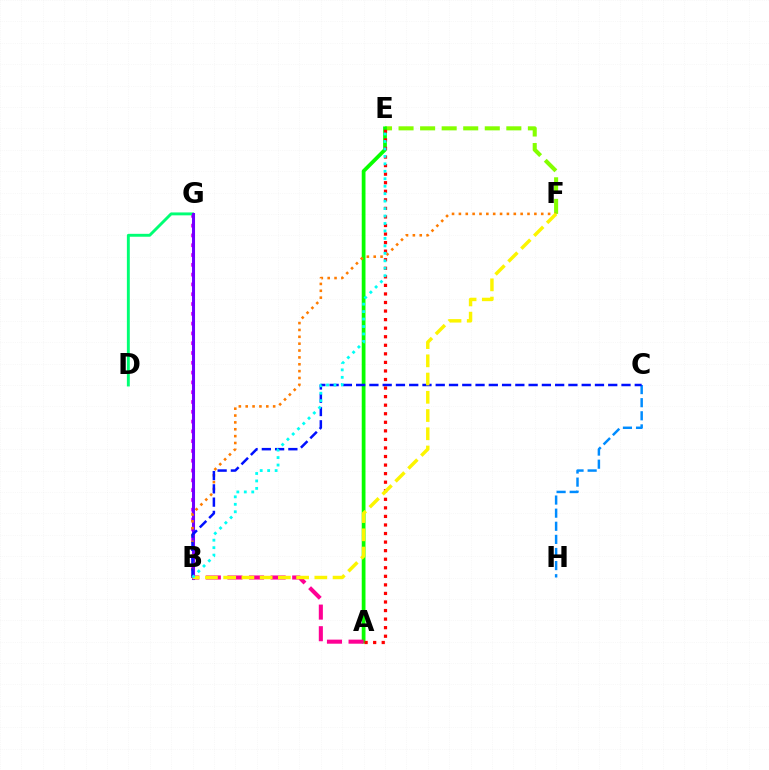{('E', 'F'): [{'color': '#84ff00', 'line_style': 'dashed', 'thickness': 2.93}], ('C', 'H'): [{'color': '#008cff', 'line_style': 'dashed', 'thickness': 1.78}], ('A', 'E'): [{'color': '#08ff00', 'line_style': 'solid', 'thickness': 2.7}, {'color': '#ff0000', 'line_style': 'dotted', 'thickness': 2.32}], ('B', 'G'): [{'color': '#ee00ff', 'line_style': 'dotted', 'thickness': 2.66}, {'color': '#7200ff', 'line_style': 'solid', 'thickness': 2.2}], ('D', 'G'): [{'color': '#00ff74', 'line_style': 'solid', 'thickness': 2.1}], ('A', 'B'): [{'color': '#ff0094', 'line_style': 'dashed', 'thickness': 2.93}], ('B', 'F'): [{'color': '#ff7c00', 'line_style': 'dotted', 'thickness': 1.86}, {'color': '#fcf500', 'line_style': 'dashed', 'thickness': 2.48}], ('B', 'C'): [{'color': '#0010ff', 'line_style': 'dashed', 'thickness': 1.8}], ('B', 'E'): [{'color': '#00fff6', 'line_style': 'dotted', 'thickness': 2.03}]}